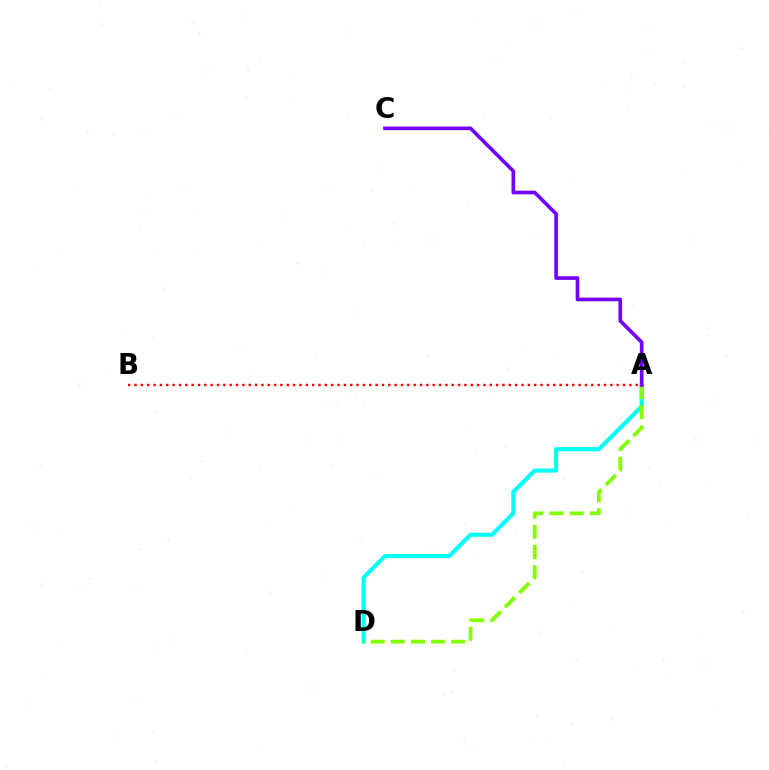{('A', 'D'): [{'color': '#00fff6', 'line_style': 'solid', 'thickness': 2.96}, {'color': '#84ff00', 'line_style': 'dashed', 'thickness': 2.74}], ('A', 'B'): [{'color': '#ff0000', 'line_style': 'dotted', 'thickness': 1.72}], ('A', 'C'): [{'color': '#7200ff', 'line_style': 'solid', 'thickness': 2.63}]}